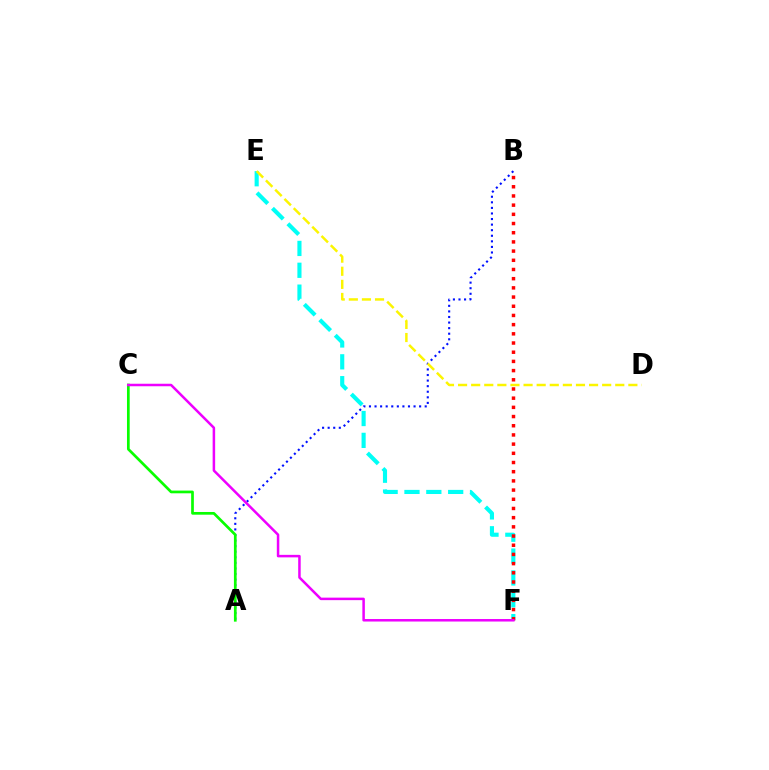{('A', 'B'): [{'color': '#0010ff', 'line_style': 'dotted', 'thickness': 1.51}], ('A', 'C'): [{'color': '#08ff00', 'line_style': 'solid', 'thickness': 1.95}], ('E', 'F'): [{'color': '#00fff6', 'line_style': 'dashed', 'thickness': 2.97}], ('D', 'E'): [{'color': '#fcf500', 'line_style': 'dashed', 'thickness': 1.78}], ('B', 'F'): [{'color': '#ff0000', 'line_style': 'dotted', 'thickness': 2.5}], ('C', 'F'): [{'color': '#ee00ff', 'line_style': 'solid', 'thickness': 1.81}]}